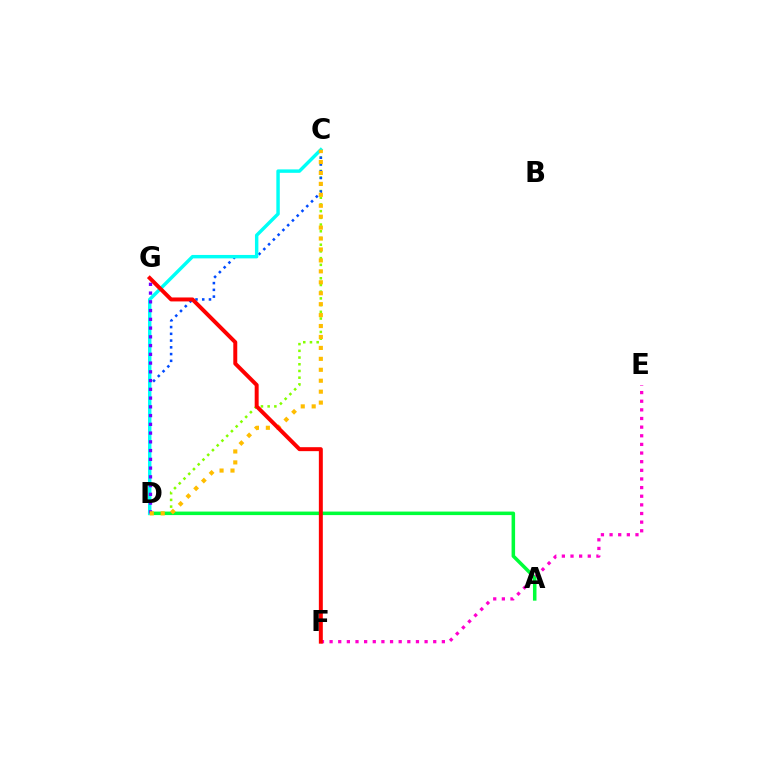{('C', 'D'): [{'color': '#84ff00', 'line_style': 'dotted', 'thickness': 1.82}, {'color': '#004bff', 'line_style': 'dotted', 'thickness': 1.83}, {'color': '#00fff6', 'line_style': 'solid', 'thickness': 2.47}, {'color': '#ffbd00', 'line_style': 'dotted', 'thickness': 2.97}], ('A', 'D'): [{'color': '#00ff39', 'line_style': 'solid', 'thickness': 2.54}], ('D', 'G'): [{'color': '#7200ff', 'line_style': 'dotted', 'thickness': 2.38}], ('E', 'F'): [{'color': '#ff00cf', 'line_style': 'dotted', 'thickness': 2.35}], ('F', 'G'): [{'color': '#ff0000', 'line_style': 'solid', 'thickness': 2.85}]}